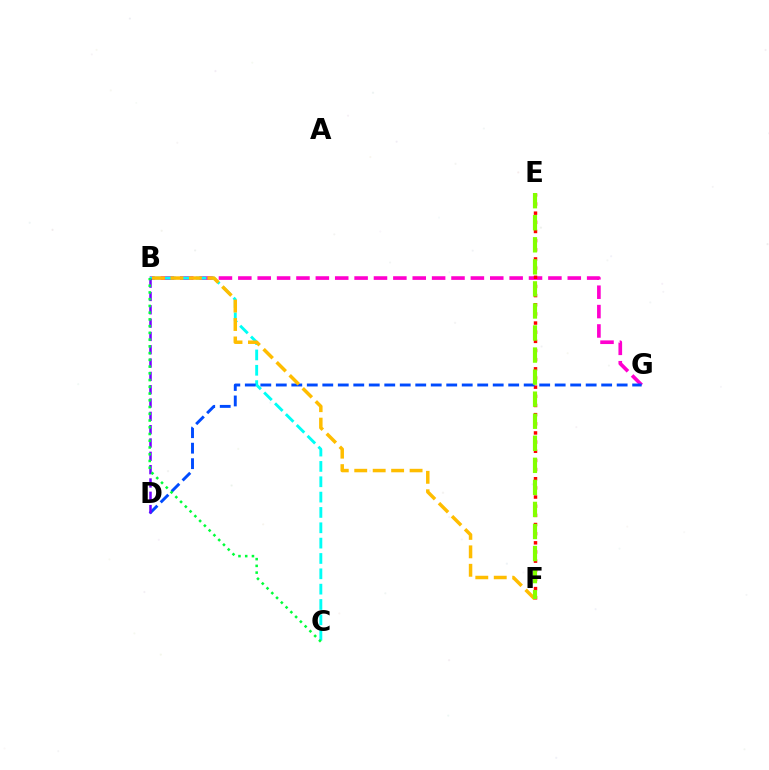{('B', 'G'): [{'color': '#ff00cf', 'line_style': 'dashed', 'thickness': 2.63}], ('B', 'C'): [{'color': '#00fff6', 'line_style': 'dashed', 'thickness': 2.08}, {'color': '#00ff39', 'line_style': 'dotted', 'thickness': 1.83}], ('E', 'F'): [{'color': '#ff0000', 'line_style': 'dotted', 'thickness': 2.49}, {'color': '#84ff00', 'line_style': 'dashed', 'thickness': 3.0}], ('D', 'G'): [{'color': '#004bff', 'line_style': 'dashed', 'thickness': 2.1}], ('B', 'F'): [{'color': '#ffbd00', 'line_style': 'dashed', 'thickness': 2.51}], ('B', 'D'): [{'color': '#7200ff', 'line_style': 'dashed', 'thickness': 1.81}]}